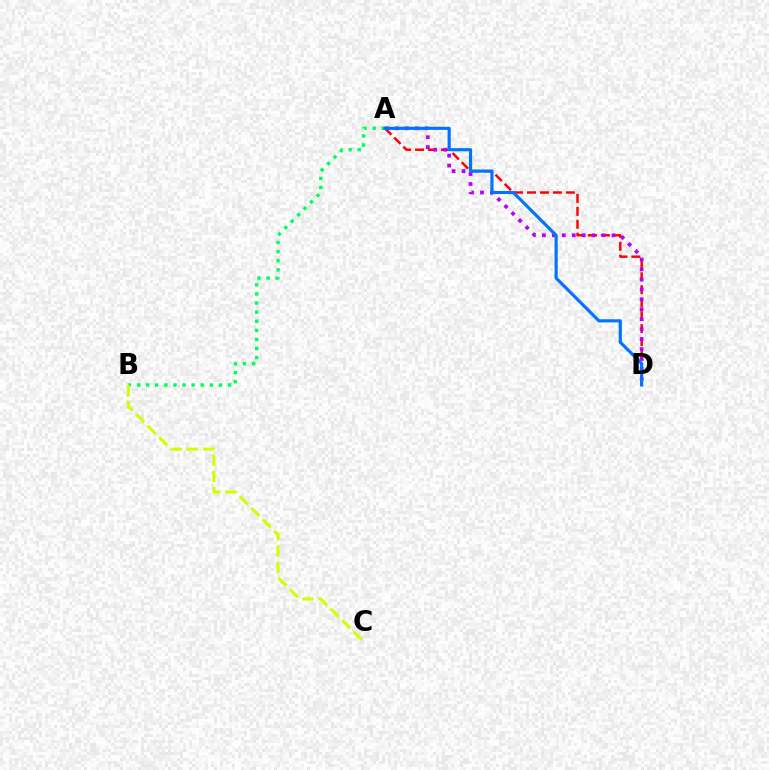{('A', 'D'): [{'color': '#ff0000', 'line_style': 'dashed', 'thickness': 1.76}, {'color': '#b900ff', 'line_style': 'dotted', 'thickness': 2.7}, {'color': '#0074ff', 'line_style': 'solid', 'thickness': 2.27}], ('A', 'B'): [{'color': '#00ff5c', 'line_style': 'dotted', 'thickness': 2.47}], ('B', 'C'): [{'color': '#d1ff00', 'line_style': 'dashed', 'thickness': 2.21}]}